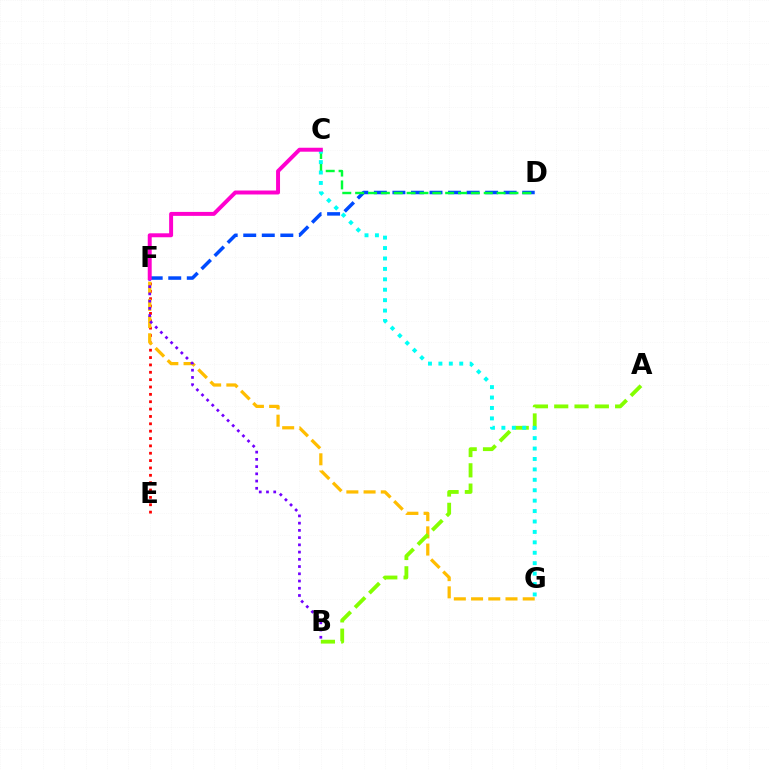{('E', 'F'): [{'color': '#ff0000', 'line_style': 'dotted', 'thickness': 2.0}], ('F', 'G'): [{'color': '#ffbd00', 'line_style': 'dashed', 'thickness': 2.34}], ('D', 'F'): [{'color': '#004bff', 'line_style': 'dashed', 'thickness': 2.52}], ('A', 'B'): [{'color': '#84ff00', 'line_style': 'dashed', 'thickness': 2.76}], ('B', 'F'): [{'color': '#7200ff', 'line_style': 'dotted', 'thickness': 1.97}], ('C', 'D'): [{'color': '#00ff39', 'line_style': 'dashed', 'thickness': 1.75}], ('C', 'G'): [{'color': '#00fff6', 'line_style': 'dotted', 'thickness': 2.83}], ('C', 'F'): [{'color': '#ff00cf', 'line_style': 'solid', 'thickness': 2.85}]}